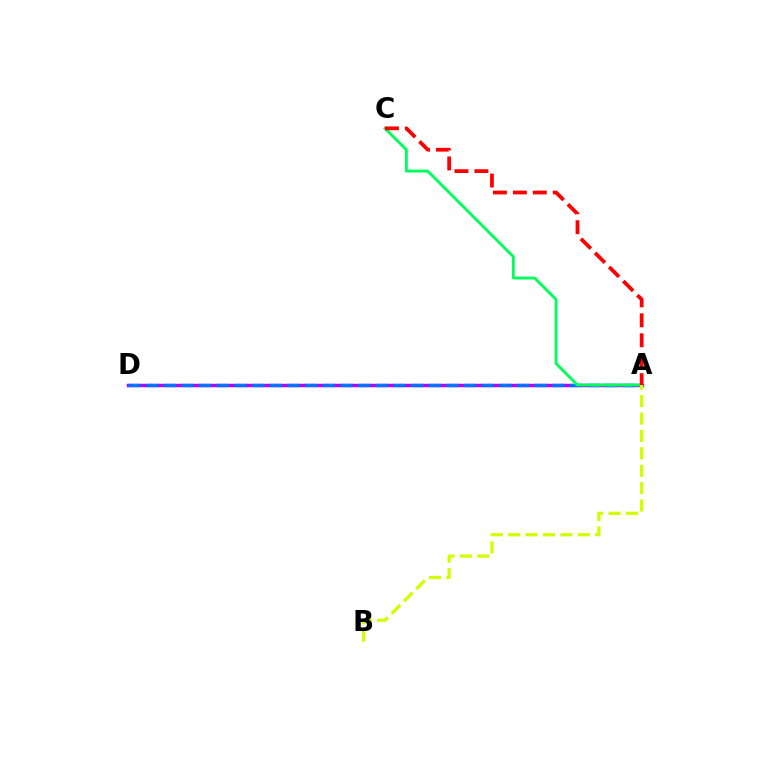{('A', 'D'): [{'color': '#b900ff', 'line_style': 'solid', 'thickness': 2.46}, {'color': '#0074ff', 'line_style': 'dashed', 'thickness': 2.4}], ('A', 'C'): [{'color': '#00ff5c', 'line_style': 'solid', 'thickness': 2.06}, {'color': '#ff0000', 'line_style': 'dashed', 'thickness': 2.71}], ('A', 'B'): [{'color': '#d1ff00', 'line_style': 'dashed', 'thickness': 2.37}]}